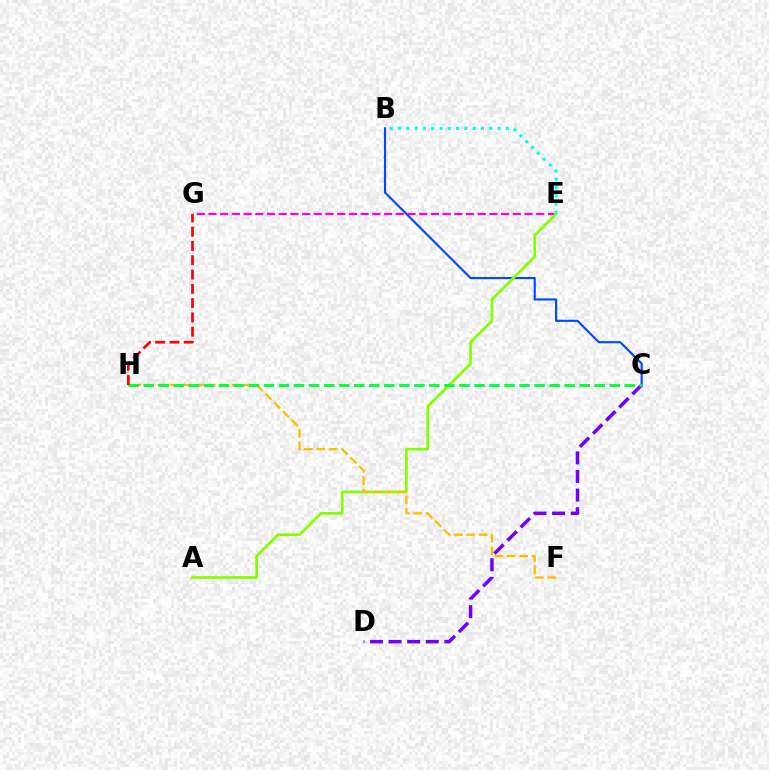{('B', 'C'): [{'color': '#004bff', 'line_style': 'solid', 'thickness': 1.55}], ('E', 'G'): [{'color': '#ff00cf', 'line_style': 'dashed', 'thickness': 1.59}], ('A', 'E'): [{'color': '#84ff00', 'line_style': 'solid', 'thickness': 1.94}], ('C', 'D'): [{'color': '#7200ff', 'line_style': 'dashed', 'thickness': 2.53}], ('F', 'H'): [{'color': '#ffbd00', 'line_style': 'dashed', 'thickness': 1.68}], ('C', 'H'): [{'color': '#00ff39', 'line_style': 'dashed', 'thickness': 2.04}], ('B', 'E'): [{'color': '#00fff6', 'line_style': 'dotted', 'thickness': 2.25}], ('G', 'H'): [{'color': '#ff0000', 'line_style': 'dashed', 'thickness': 1.94}]}